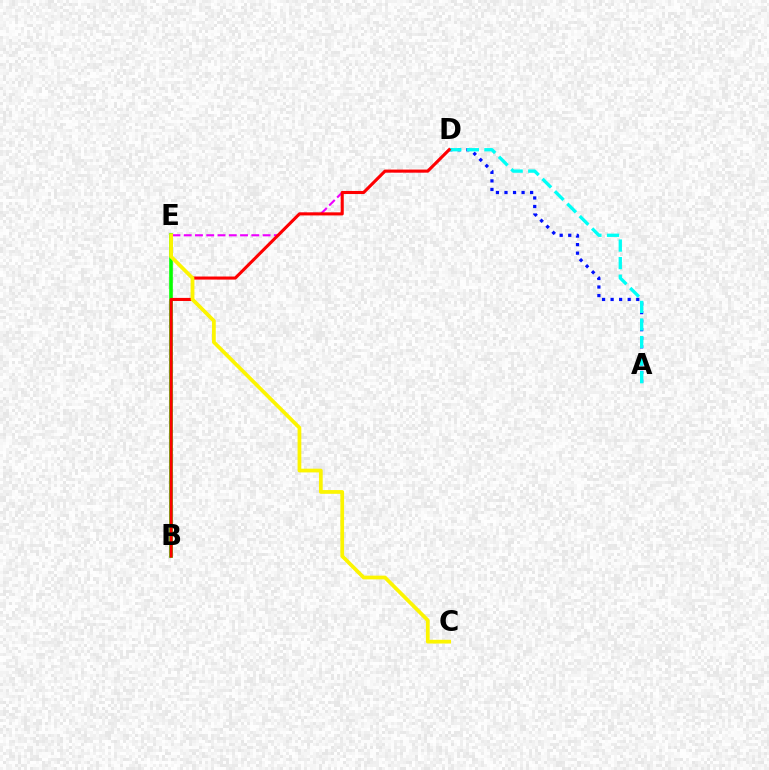{('B', 'E'): [{'color': '#08ff00', 'line_style': 'solid', 'thickness': 2.61}], ('D', 'E'): [{'color': '#ee00ff', 'line_style': 'dashed', 'thickness': 1.53}], ('A', 'D'): [{'color': '#0010ff', 'line_style': 'dotted', 'thickness': 2.32}, {'color': '#00fff6', 'line_style': 'dashed', 'thickness': 2.39}], ('B', 'D'): [{'color': '#ff0000', 'line_style': 'solid', 'thickness': 2.22}], ('C', 'E'): [{'color': '#fcf500', 'line_style': 'solid', 'thickness': 2.69}]}